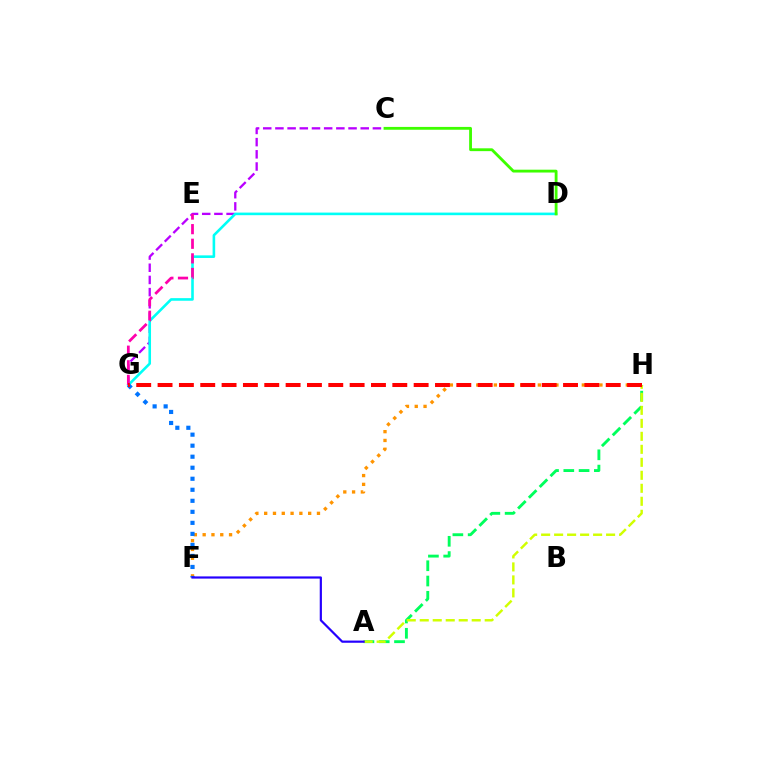{('A', 'H'): [{'color': '#00ff5c', 'line_style': 'dashed', 'thickness': 2.08}, {'color': '#d1ff00', 'line_style': 'dashed', 'thickness': 1.76}], ('C', 'G'): [{'color': '#b900ff', 'line_style': 'dashed', 'thickness': 1.66}], ('D', 'G'): [{'color': '#00fff6', 'line_style': 'solid', 'thickness': 1.87}], ('F', 'H'): [{'color': '#ff9400', 'line_style': 'dotted', 'thickness': 2.39}], ('E', 'G'): [{'color': '#ff00ac', 'line_style': 'dashed', 'thickness': 1.98}], ('F', 'G'): [{'color': '#0074ff', 'line_style': 'dotted', 'thickness': 3.0}], ('C', 'D'): [{'color': '#3dff00', 'line_style': 'solid', 'thickness': 2.04}], ('A', 'F'): [{'color': '#2500ff', 'line_style': 'solid', 'thickness': 1.58}], ('G', 'H'): [{'color': '#ff0000', 'line_style': 'dashed', 'thickness': 2.9}]}